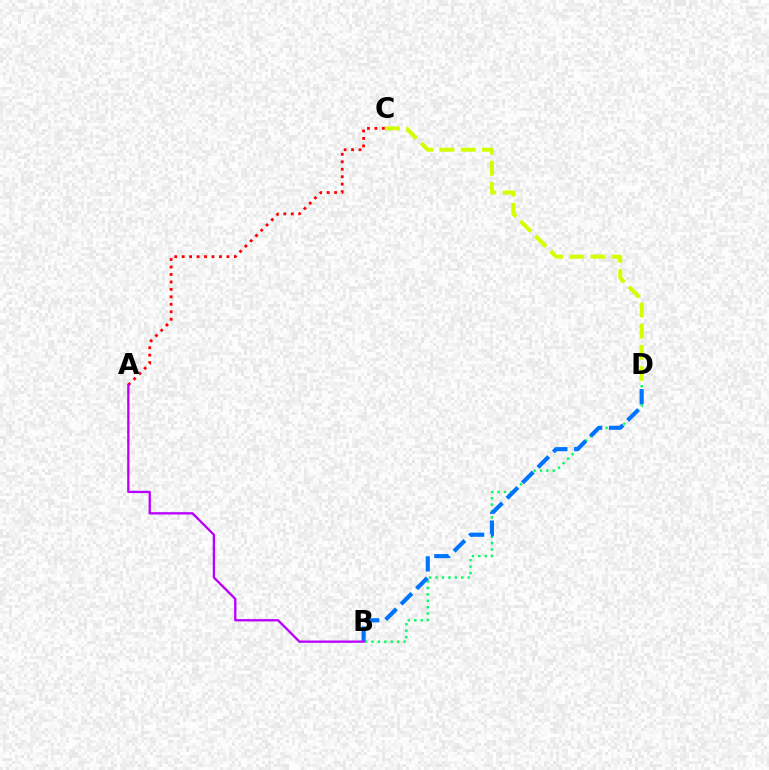{('B', 'D'): [{'color': '#00ff5c', 'line_style': 'dotted', 'thickness': 1.74}, {'color': '#0074ff', 'line_style': 'dashed', 'thickness': 2.97}], ('A', 'C'): [{'color': '#ff0000', 'line_style': 'dotted', 'thickness': 2.03}], ('C', 'D'): [{'color': '#d1ff00', 'line_style': 'dashed', 'thickness': 2.87}], ('A', 'B'): [{'color': '#b900ff', 'line_style': 'solid', 'thickness': 1.67}]}